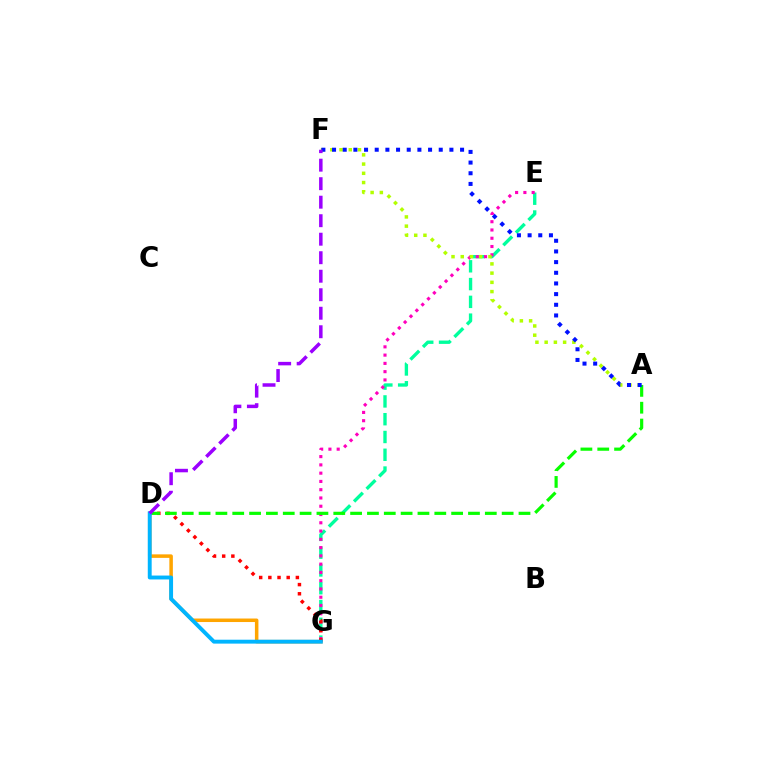{('E', 'G'): [{'color': '#00ff9d', 'line_style': 'dashed', 'thickness': 2.42}, {'color': '#ff00bd', 'line_style': 'dotted', 'thickness': 2.25}], ('D', 'G'): [{'color': '#ffa500', 'line_style': 'solid', 'thickness': 2.53}, {'color': '#ff0000', 'line_style': 'dotted', 'thickness': 2.49}, {'color': '#00b5ff', 'line_style': 'solid', 'thickness': 2.81}], ('A', 'F'): [{'color': '#b3ff00', 'line_style': 'dotted', 'thickness': 2.51}, {'color': '#0010ff', 'line_style': 'dotted', 'thickness': 2.9}], ('A', 'D'): [{'color': '#08ff00', 'line_style': 'dashed', 'thickness': 2.29}], ('D', 'F'): [{'color': '#9b00ff', 'line_style': 'dashed', 'thickness': 2.51}]}